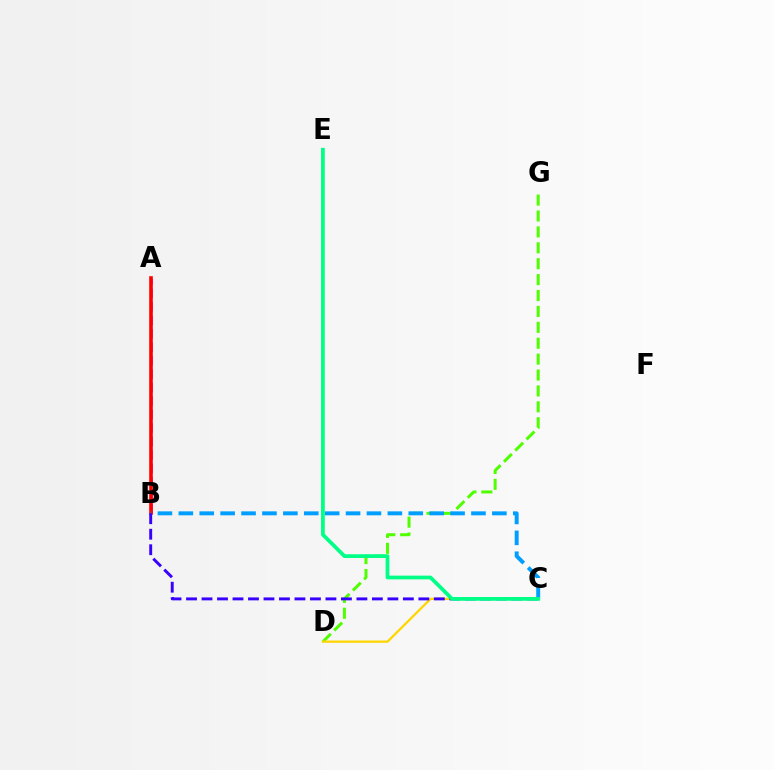{('A', 'B'): [{'color': '#ff00ed', 'line_style': 'dashed', 'thickness': 1.83}, {'color': '#ff0000', 'line_style': 'solid', 'thickness': 2.6}], ('D', 'G'): [{'color': '#4fff00', 'line_style': 'dashed', 'thickness': 2.16}], ('B', 'C'): [{'color': '#009eff', 'line_style': 'dashed', 'thickness': 2.84}, {'color': '#3700ff', 'line_style': 'dashed', 'thickness': 2.1}], ('C', 'D'): [{'color': '#ffd500', 'line_style': 'solid', 'thickness': 1.63}], ('C', 'E'): [{'color': '#00ff86', 'line_style': 'solid', 'thickness': 2.7}]}